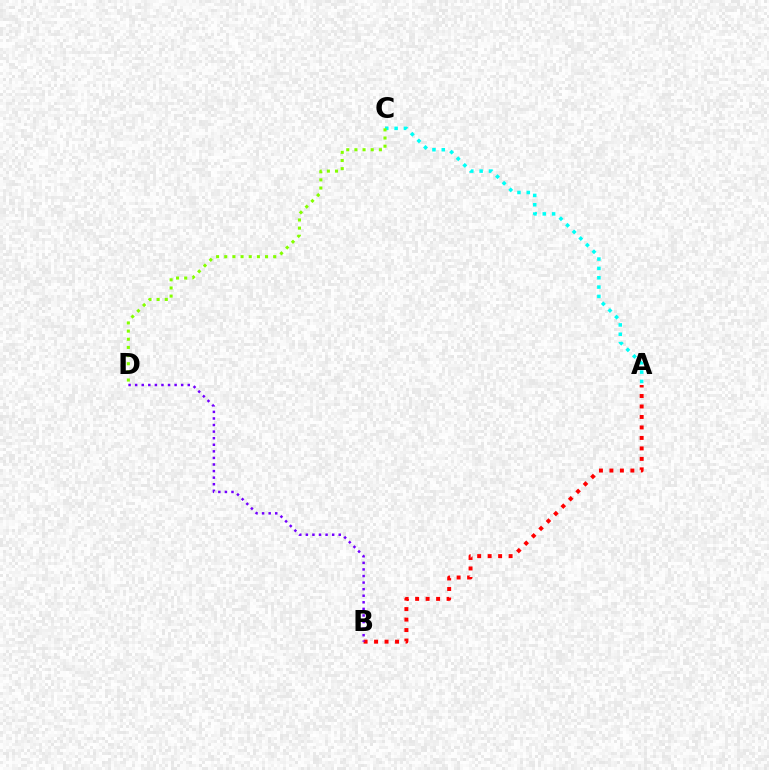{('A', 'B'): [{'color': '#ff0000', 'line_style': 'dotted', 'thickness': 2.85}], ('A', 'C'): [{'color': '#00fff6', 'line_style': 'dotted', 'thickness': 2.54}], ('C', 'D'): [{'color': '#84ff00', 'line_style': 'dotted', 'thickness': 2.22}], ('B', 'D'): [{'color': '#7200ff', 'line_style': 'dotted', 'thickness': 1.79}]}